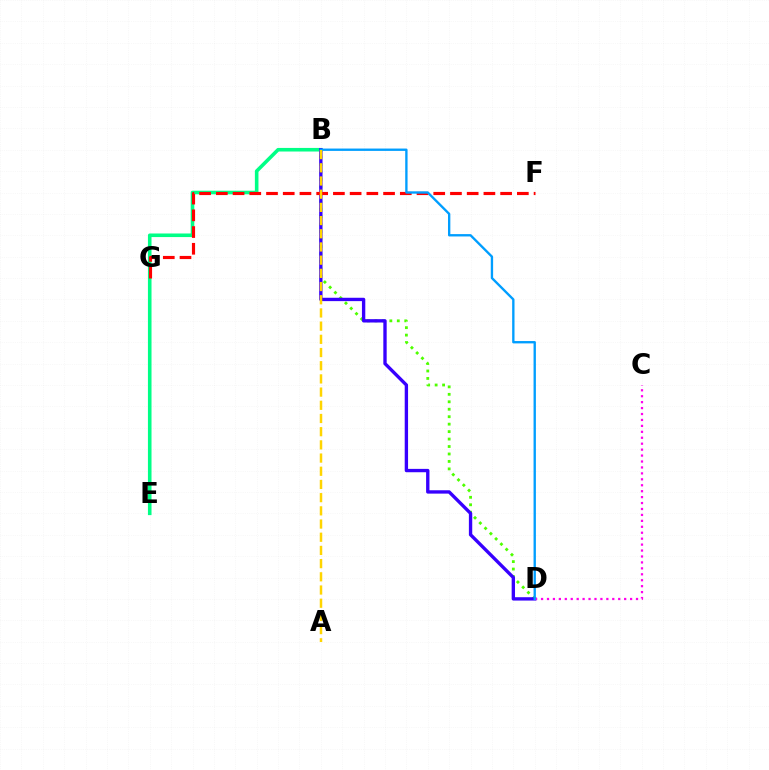{('B', 'D'): [{'color': '#4fff00', 'line_style': 'dotted', 'thickness': 2.03}, {'color': '#3700ff', 'line_style': 'solid', 'thickness': 2.41}, {'color': '#009eff', 'line_style': 'solid', 'thickness': 1.69}], ('B', 'E'): [{'color': '#00ff86', 'line_style': 'solid', 'thickness': 2.58}], ('C', 'D'): [{'color': '#ff00ed', 'line_style': 'dotted', 'thickness': 1.61}], ('F', 'G'): [{'color': '#ff0000', 'line_style': 'dashed', 'thickness': 2.27}], ('A', 'B'): [{'color': '#ffd500', 'line_style': 'dashed', 'thickness': 1.79}]}